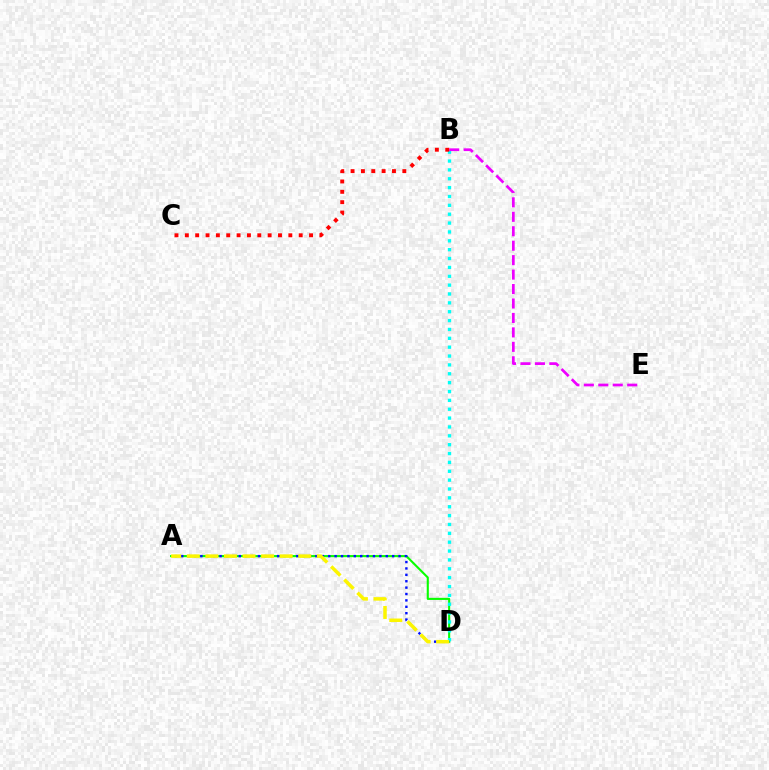{('A', 'D'): [{'color': '#08ff00', 'line_style': 'solid', 'thickness': 1.52}, {'color': '#0010ff', 'line_style': 'dotted', 'thickness': 1.74}, {'color': '#fcf500', 'line_style': 'dashed', 'thickness': 2.52}], ('B', 'D'): [{'color': '#00fff6', 'line_style': 'dotted', 'thickness': 2.41}], ('B', 'E'): [{'color': '#ee00ff', 'line_style': 'dashed', 'thickness': 1.96}], ('B', 'C'): [{'color': '#ff0000', 'line_style': 'dotted', 'thickness': 2.81}]}